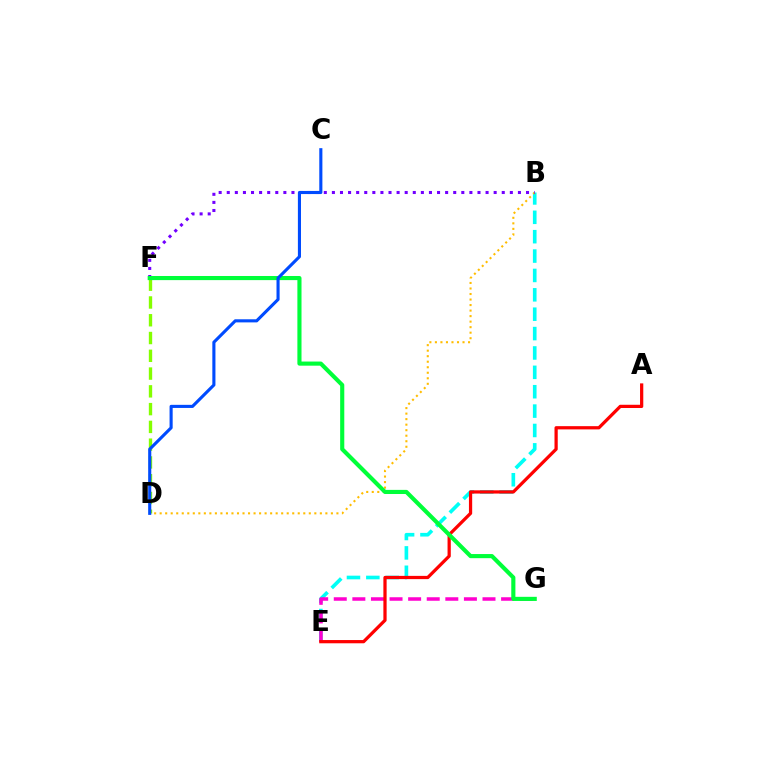{('B', 'E'): [{'color': '#00fff6', 'line_style': 'dashed', 'thickness': 2.63}], ('D', 'F'): [{'color': '#84ff00', 'line_style': 'dashed', 'thickness': 2.41}], ('B', 'D'): [{'color': '#ffbd00', 'line_style': 'dotted', 'thickness': 1.5}], ('B', 'F'): [{'color': '#7200ff', 'line_style': 'dotted', 'thickness': 2.2}], ('E', 'G'): [{'color': '#ff00cf', 'line_style': 'dashed', 'thickness': 2.53}], ('A', 'E'): [{'color': '#ff0000', 'line_style': 'solid', 'thickness': 2.33}], ('F', 'G'): [{'color': '#00ff39', 'line_style': 'solid', 'thickness': 2.97}], ('C', 'D'): [{'color': '#004bff', 'line_style': 'solid', 'thickness': 2.24}]}